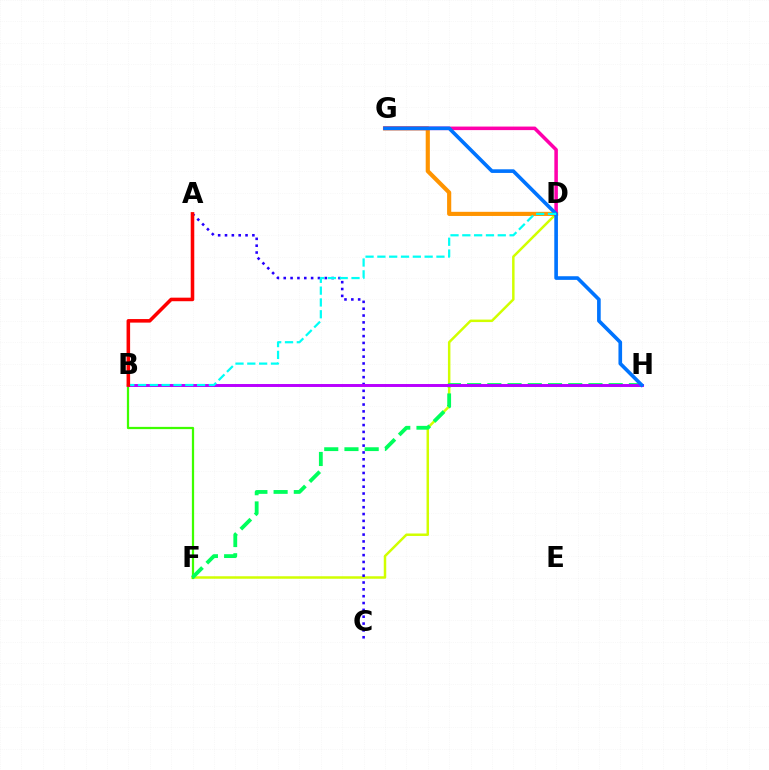{('D', 'F'): [{'color': '#d1ff00', 'line_style': 'solid', 'thickness': 1.79}], ('A', 'C'): [{'color': '#2500ff', 'line_style': 'dotted', 'thickness': 1.86}], ('B', 'F'): [{'color': '#3dff00', 'line_style': 'solid', 'thickness': 1.62}], ('D', 'G'): [{'color': '#ff9400', 'line_style': 'solid', 'thickness': 2.98}, {'color': '#ff00ac', 'line_style': 'solid', 'thickness': 2.54}], ('F', 'H'): [{'color': '#00ff5c', 'line_style': 'dashed', 'thickness': 2.75}], ('B', 'H'): [{'color': '#b900ff', 'line_style': 'solid', 'thickness': 2.13}], ('G', 'H'): [{'color': '#0074ff', 'line_style': 'solid', 'thickness': 2.62}], ('B', 'D'): [{'color': '#00fff6', 'line_style': 'dashed', 'thickness': 1.61}], ('A', 'B'): [{'color': '#ff0000', 'line_style': 'solid', 'thickness': 2.56}]}